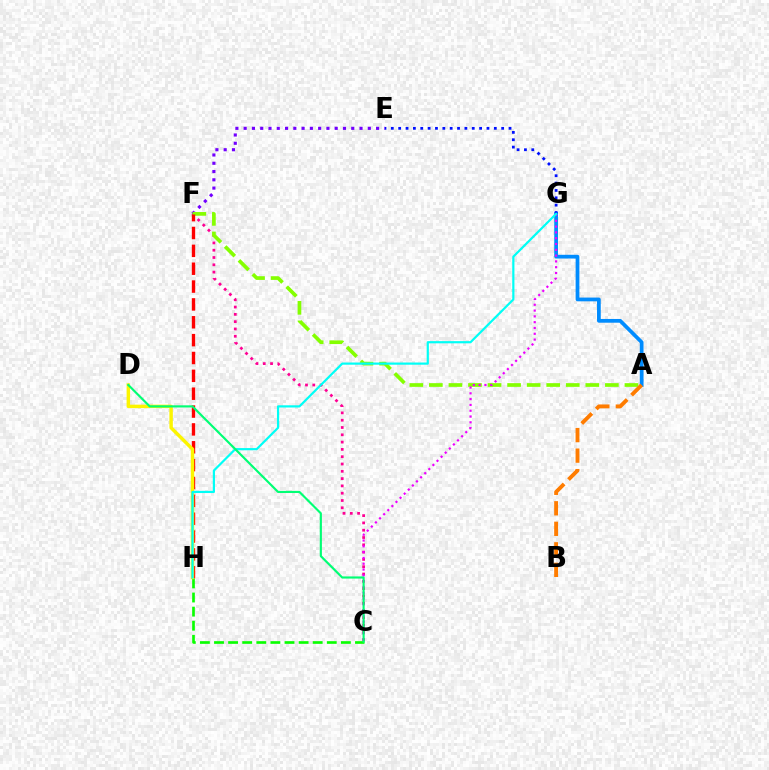{('A', 'G'): [{'color': '#008cff', 'line_style': 'solid', 'thickness': 2.7}], ('C', 'F'): [{'color': '#ff0094', 'line_style': 'dotted', 'thickness': 1.98}], ('E', 'F'): [{'color': '#7200ff', 'line_style': 'dotted', 'thickness': 2.25}], ('A', 'F'): [{'color': '#84ff00', 'line_style': 'dashed', 'thickness': 2.66}], ('F', 'H'): [{'color': '#ff0000', 'line_style': 'dashed', 'thickness': 2.43}], ('C', 'G'): [{'color': '#ee00ff', 'line_style': 'dotted', 'thickness': 1.58}], ('C', 'H'): [{'color': '#08ff00', 'line_style': 'dashed', 'thickness': 1.92}], ('D', 'H'): [{'color': '#fcf500', 'line_style': 'solid', 'thickness': 2.48}], ('E', 'G'): [{'color': '#0010ff', 'line_style': 'dotted', 'thickness': 2.0}], ('G', 'H'): [{'color': '#00fff6', 'line_style': 'solid', 'thickness': 1.58}], ('A', 'B'): [{'color': '#ff7c00', 'line_style': 'dashed', 'thickness': 2.79}], ('C', 'D'): [{'color': '#00ff74', 'line_style': 'solid', 'thickness': 1.55}]}